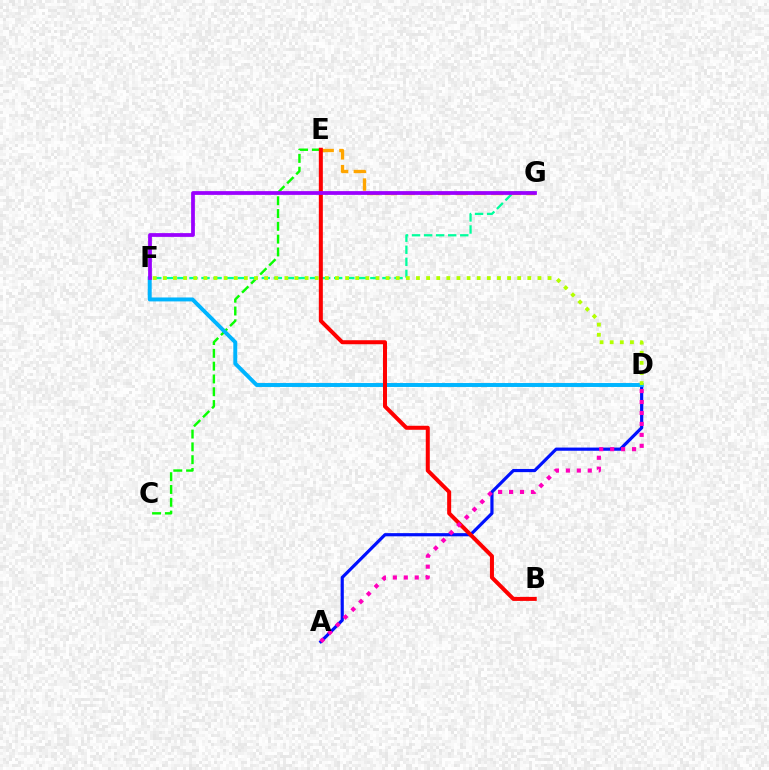{('C', 'E'): [{'color': '#08ff00', 'line_style': 'dashed', 'thickness': 1.74}], ('E', 'G'): [{'color': '#ffa500', 'line_style': 'dashed', 'thickness': 2.41}], ('F', 'G'): [{'color': '#00ff9d', 'line_style': 'dashed', 'thickness': 1.64}, {'color': '#9b00ff', 'line_style': 'solid', 'thickness': 2.71}], ('A', 'D'): [{'color': '#0010ff', 'line_style': 'solid', 'thickness': 2.29}, {'color': '#ff00bd', 'line_style': 'dotted', 'thickness': 2.97}], ('D', 'F'): [{'color': '#00b5ff', 'line_style': 'solid', 'thickness': 2.84}, {'color': '#b3ff00', 'line_style': 'dotted', 'thickness': 2.75}], ('B', 'E'): [{'color': '#ff0000', 'line_style': 'solid', 'thickness': 2.89}]}